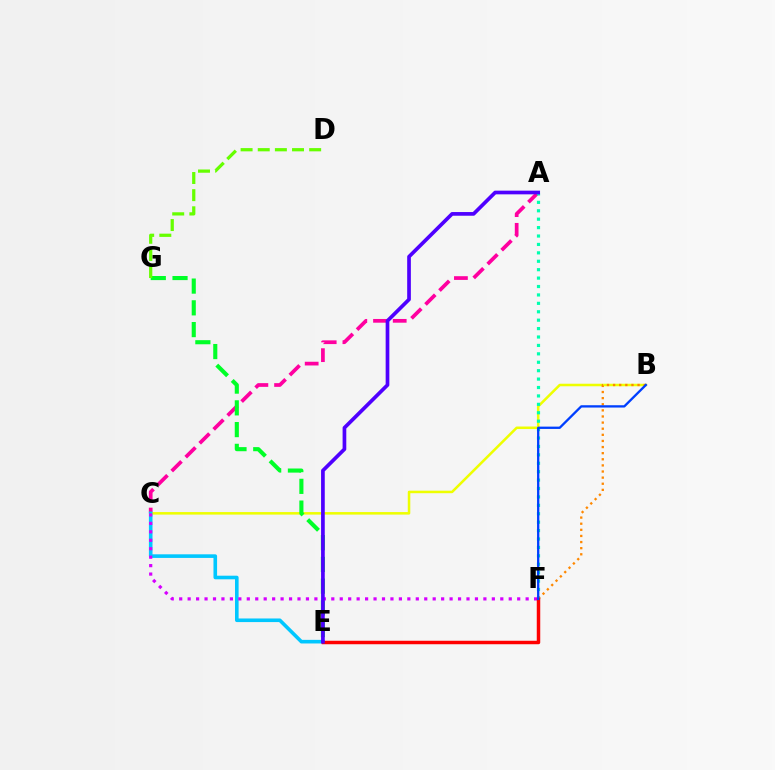{('A', 'C'): [{'color': '#ff00a0', 'line_style': 'dashed', 'thickness': 2.68}], ('B', 'C'): [{'color': '#eeff00', 'line_style': 'solid', 'thickness': 1.82}], ('E', 'G'): [{'color': '#00ff27', 'line_style': 'dashed', 'thickness': 2.95}], ('C', 'E'): [{'color': '#00c7ff', 'line_style': 'solid', 'thickness': 2.6}], ('A', 'F'): [{'color': '#00ffaf', 'line_style': 'dotted', 'thickness': 2.29}], ('B', 'F'): [{'color': '#ff8800', 'line_style': 'dotted', 'thickness': 1.66}, {'color': '#003fff', 'line_style': 'solid', 'thickness': 1.67}], ('C', 'F'): [{'color': '#d600ff', 'line_style': 'dotted', 'thickness': 2.3}], ('E', 'F'): [{'color': '#ff0000', 'line_style': 'solid', 'thickness': 2.5}], ('A', 'E'): [{'color': '#4f00ff', 'line_style': 'solid', 'thickness': 2.66}], ('D', 'G'): [{'color': '#66ff00', 'line_style': 'dashed', 'thickness': 2.33}]}